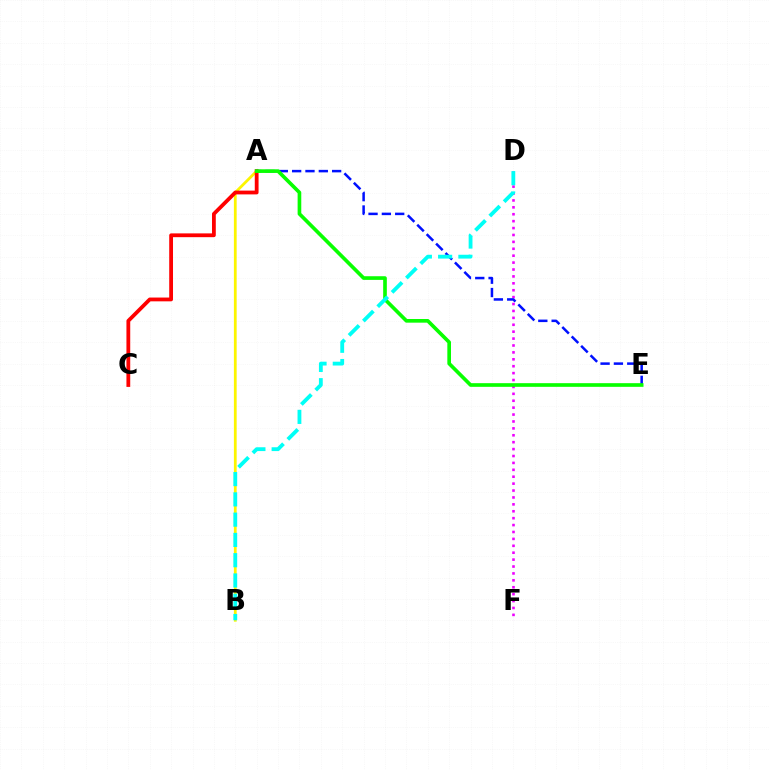{('D', 'F'): [{'color': '#ee00ff', 'line_style': 'dotted', 'thickness': 1.88}], ('A', 'B'): [{'color': '#fcf500', 'line_style': 'solid', 'thickness': 1.99}], ('A', 'C'): [{'color': '#ff0000', 'line_style': 'solid', 'thickness': 2.73}], ('A', 'E'): [{'color': '#0010ff', 'line_style': 'dashed', 'thickness': 1.81}, {'color': '#08ff00', 'line_style': 'solid', 'thickness': 2.63}], ('B', 'D'): [{'color': '#00fff6', 'line_style': 'dashed', 'thickness': 2.75}]}